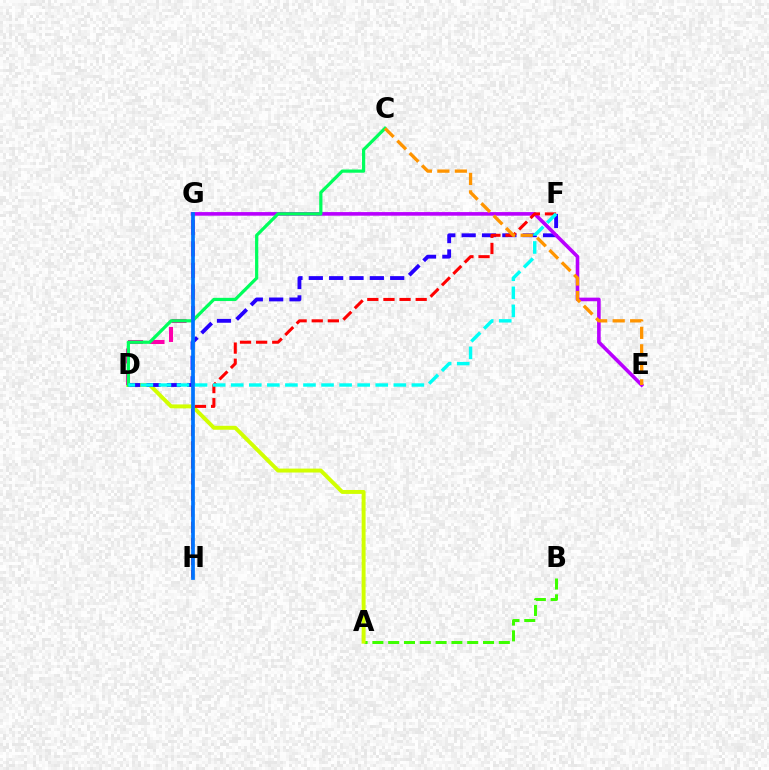{('A', 'B'): [{'color': '#3dff00', 'line_style': 'dashed', 'thickness': 2.15}], ('A', 'D'): [{'color': '#d1ff00', 'line_style': 'solid', 'thickness': 2.83}], ('D', 'F'): [{'color': '#2500ff', 'line_style': 'dashed', 'thickness': 2.76}, {'color': '#00fff6', 'line_style': 'dashed', 'thickness': 2.45}], ('E', 'G'): [{'color': '#b900ff', 'line_style': 'solid', 'thickness': 2.59}], ('D', 'G'): [{'color': '#ff00ac', 'line_style': 'dashed', 'thickness': 2.92}], ('C', 'D'): [{'color': '#00ff5c', 'line_style': 'solid', 'thickness': 2.31}], ('F', 'H'): [{'color': '#ff0000', 'line_style': 'dashed', 'thickness': 2.19}], ('C', 'E'): [{'color': '#ff9400', 'line_style': 'dashed', 'thickness': 2.38}], ('G', 'H'): [{'color': '#0074ff', 'line_style': 'solid', 'thickness': 2.68}]}